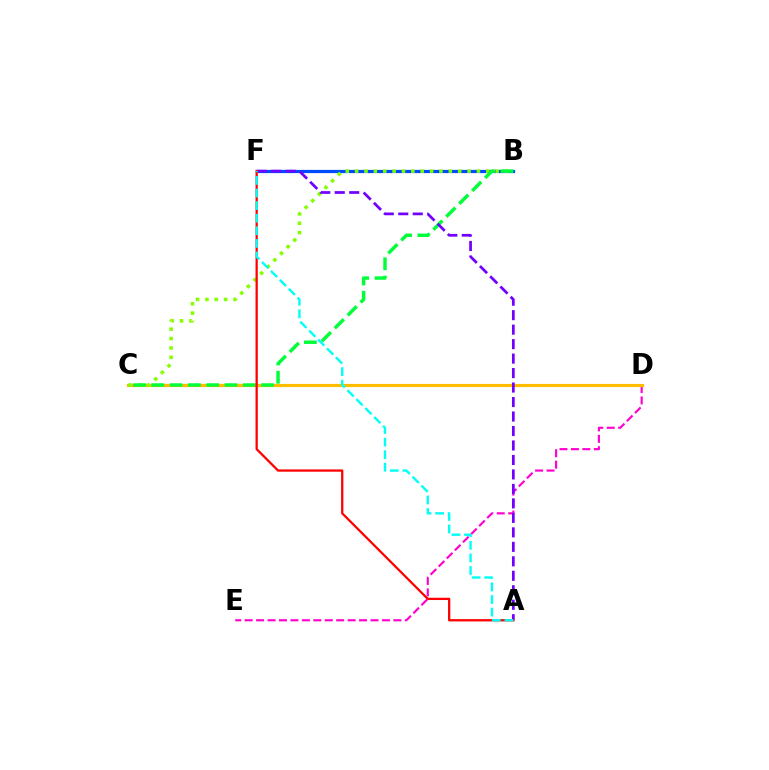{('D', 'E'): [{'color': '#ff00cf', 'line_style': 'dashed', 'thickness': 1.55}], ('C', 'D'): [{'color': '#ffbd00', 'line_style': 'solid', 'thickness': 2.26}], ('B', 'F'): [{'color': '#004bff', 'line_style': 'solid', 'thickness': 2.32}], ('B', 'C'): [{'color': '#84ff00', 'line_style': 'dotted', 'thickness': 2.54}, {'color': '#00ff39', 'line_style': 'dashed', 'thickness': 2.48}], ('A', 'F'): [{'color': '#7200ff', 'line_style': 'dashed', 'thickness': 1.97}, {'color': '#ff0000', 'line_style': 'solid', 'thickness': 1.64}, {'color': '#00fff6', 'line_style': 'dashed', 'thickness': 1.71}]}